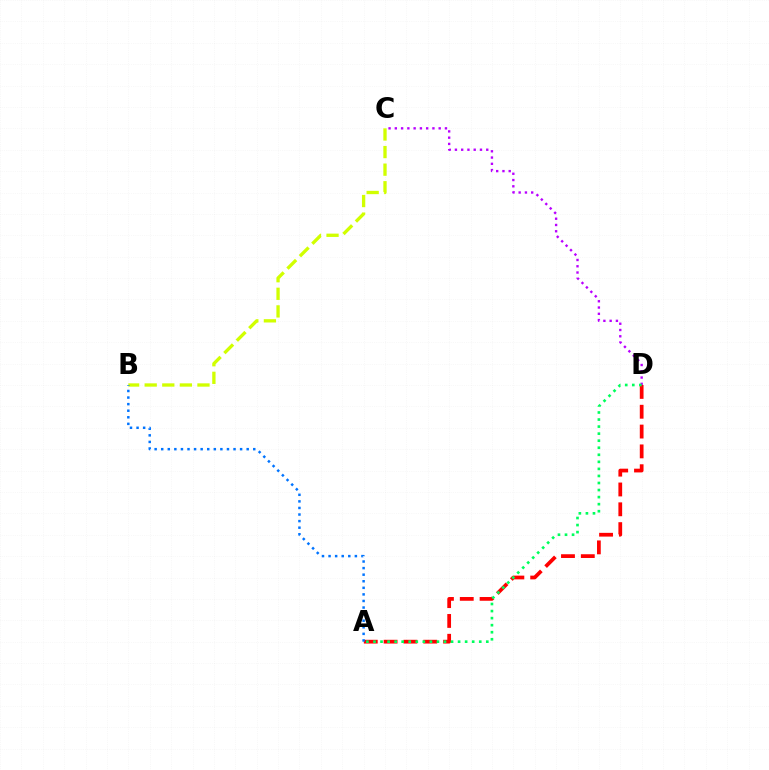{('B', 'C'): [{'color': '#d1ff00', 'line_style': 'dashed', 'thickness': 2.39}], ('C', 'D'): [{'color': '#b900ff', 'line_style': 'dotted', 'thickness': 1.7}], ('A', 'D'): [{'color': '#ff0000', 'line_style': 'dashed', 'thickness': 2.69}, {'color': '#00ff5c', 'line_style': 'dotted', 'thickness': 1.92}], ('A', 'B'): [{'color': '#0074ff', 'line_style': 'dotted', 'thickness': 1.79}]}